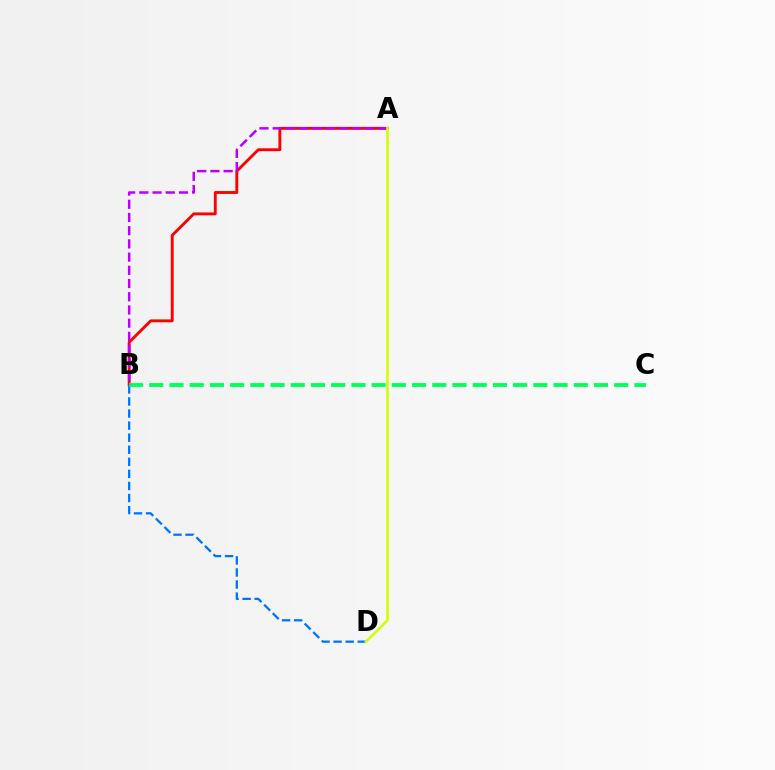{('A', 'B'): [{'color': '#ff0000', 'line_style': 'solid', 'thickness': 2.07}, {'color': '#b900ff', 'line_style': 'dashed', 'thickness': 1.79}], ('B', 'D'): [{'color': '#0074ff', 'line_style': 'dashed', 'thickness': 1.64}], ('B', 'C'): [{'color': '#00ff5c', 'line_style': 'dashed', 'thickness': 2.75}], ('A', 'D'): [{'color': '#d1ff00', 'line_style': 'solid', 'thickness': 1.84}]}